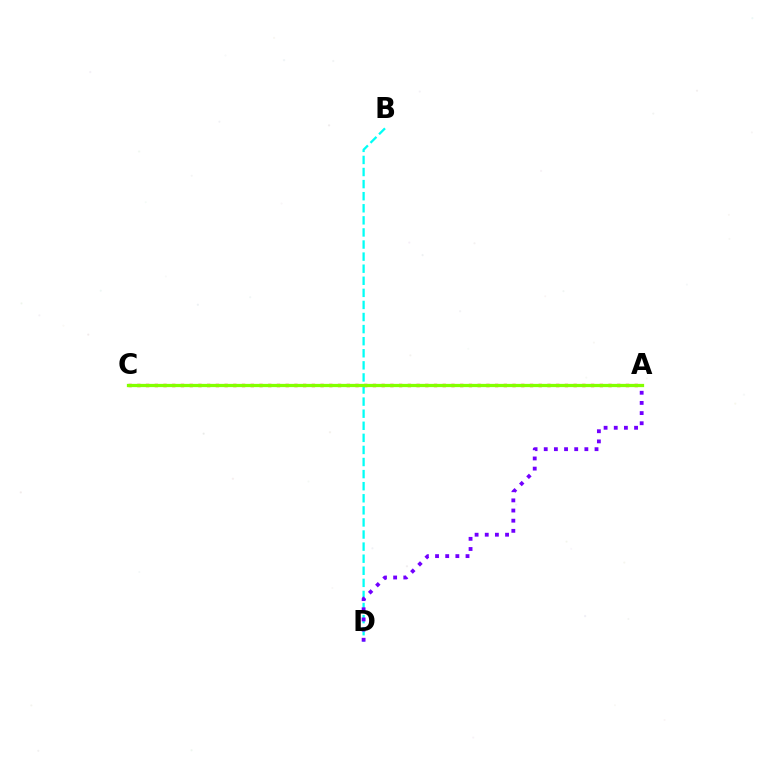{('B', 'D'): [{'color': '#00fff6', 'line_style': 'dashed', 'thickness': 1.64}], ('A', 'C'): [{'color': '#ff0000', 'line_style': 'dotted', 'thickness': 2.37}, {'color': '#84ff00', 'line_style': 'solid', 'thickness': 2.35}], ('A', 'D'): [{'color': '#7200ff', 'line_style': 'dotted', 'thickness': 2.76}]}